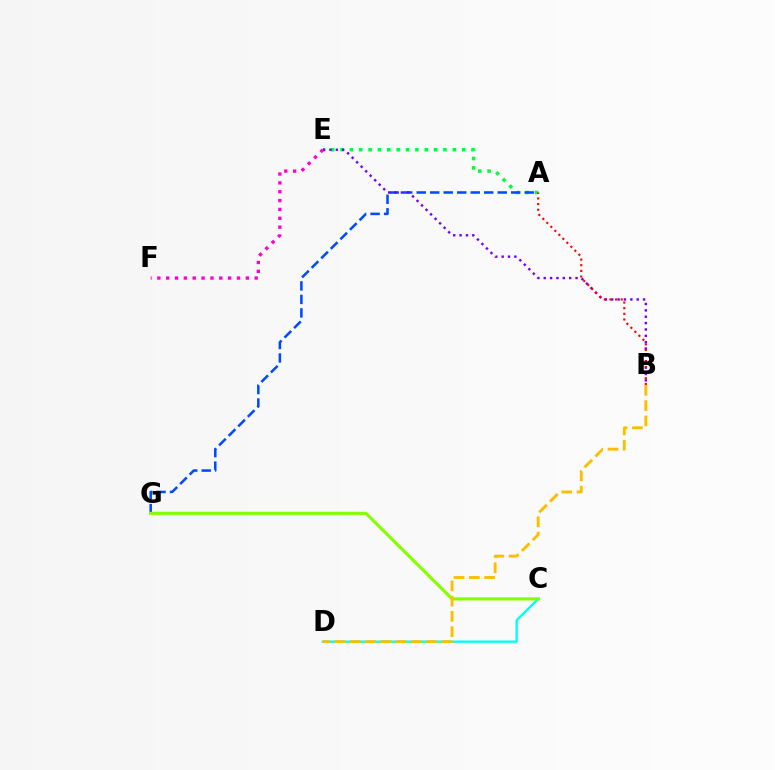{('A', 'E'): [{'color': '#00ff39', 'line_style': 'dotted', 'thickness': 2.54}], ('A', 'G'): [{'color': '#004bff', 'line_style': 'dashed', 'thickness': 1.83}], ('C', 'D'): [{'color': '#00fff6', 'line_style': 'solid', 'thickness': 1.69}], ('C', 'G'): [{'color': '#84ff00', 'line_style': 'solid', 'thickness': 2.25}], ('B', 'E'): [{'color': '#7200ff', 'line_style': 'dotted', 'thickness': 1.73}], ('A', 'B'): [{'color': '#ff0000', 'line_style': 'dotted', 'thickness': 1.53}], ('B', 'D'): [{'color': '#ffbd00', 'line_style': 'dashed', 'thickness': 2.08}], ('E', 'F'): [{'color': '#ff00cf', 'line_style': 'dotted', 'thickness': 2.41}]}